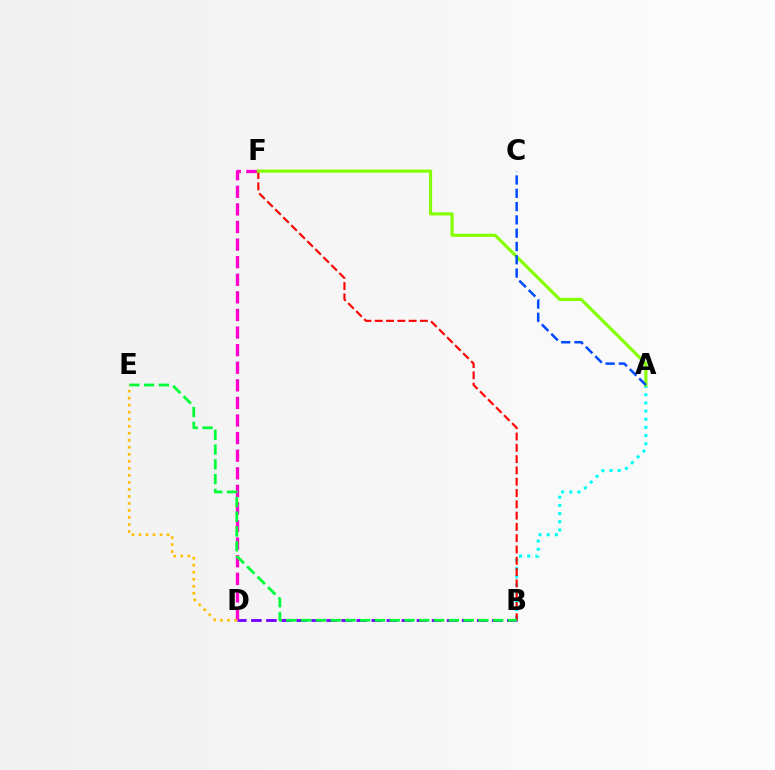{('B', 'D'): [{'color': '#7200ff', 'line_style': 'dashed', 'thickness': 2.04}], ('A', 'B'): [{'color': '#00fff6', 'line_style': 'dotted', 'thickness': 2.22}], ('D', 'F'): [{'color': '#ff00cf', 'line_style': 'dashed', 'thickness': 2.39}], ('B', 'F'): [{'color': '#ff0000', 'line_style': 'dashed', 'thickness': 1.53}], ('B', 'E'): [{'color': '#00ff39', 'line_style': 'dashed', 'thickness': 2.01}], ('A', 'F'): [{'color': '#84ff00', 'line_style': 'solid', 'thickness': 2.26}], ('A', 'C'): [{'color': '#004bff', 'line_style': 'dashed', 'thickness': 1.81}], ('D', 'E'): [{'color': '#ffbd00', 'line_style': 'dotted', 'thickness': 1.91}]}